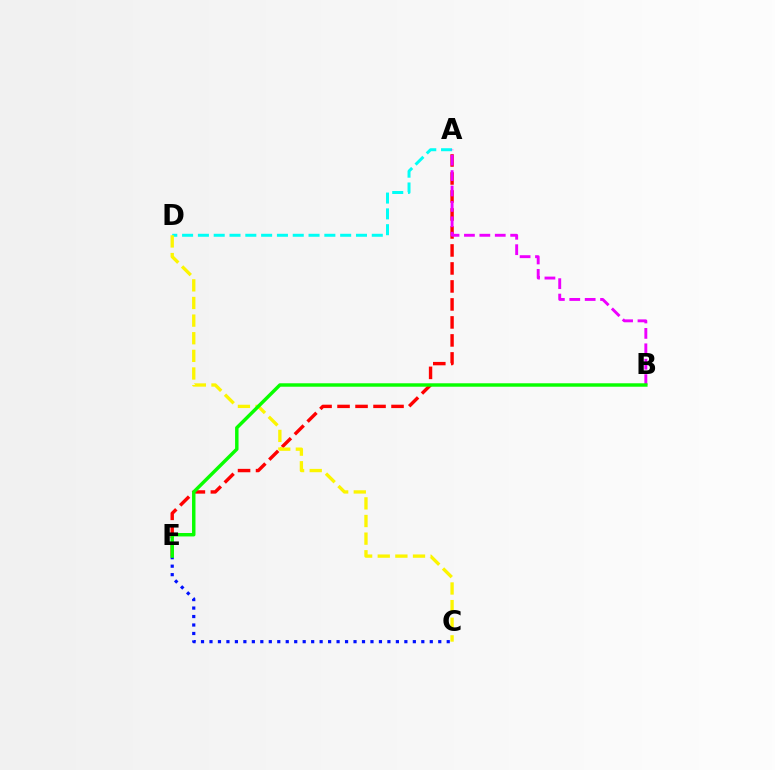{('A', 'E'): [{'color': '#ff0000', 'line_style': 'dashed', 'thickness': 2.44}], ('C', 'E'): [{'color': '#0010ff', 'line_style': 'dotted', 'thickness': 2.3}], ('A', 'D'): [{'color': '#00fff6', 'line_style': 'dashed', 'thickness': 2.15}], ('C', 'D'): [{'color': '#fcf500', 'line_style': 'dashed', 'thickness': 2.39}], ('A', 'B'): [{'color': '#ee00ff', 'line_style': 'dashed', 'thickness': 2.09}], ('B', 'E'): [{'color': '#08ff00', 'line_style': 'solid', 'thickness': 2.48}]}